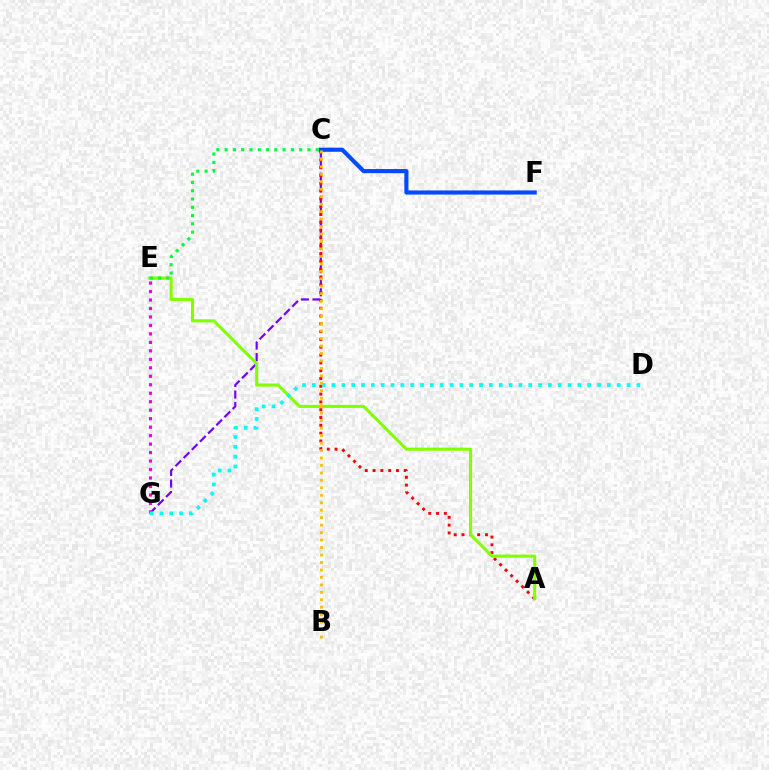{('C', 'G'): [{'color': '#7200ff', 'line_style': 'dashed', 'thickness': 1.57}], ('E', 'G'): [{'color': '#ff00cf', 'line_style': 'dotted', 'thickness': 2.3}], ('A', 'C'): [{'color': '#ff0000', 'line_style': 'dotted', 'thickness': 2.12}], ('A', 'E'): [{'color': '#84ff00', 'line_style': 'solid', 'thickness': 2.23}], ('C', 'F'): [{'color': '#004bff', 'line_style': 'solid', 'thickness': 2.97}], ('D', 'G'): [{'color': '#00fff6', 'line_style': 'dotted', 'thickness': 2.67}], ('B', 'C'): [{'color': '#ffbd00', 'line_style': 'dotted', 'thickness': 2.03}], ('C', 'E'): [{'color': '#00ff39', 'line_style': 'dotted', 'thickness': 2.25}]}